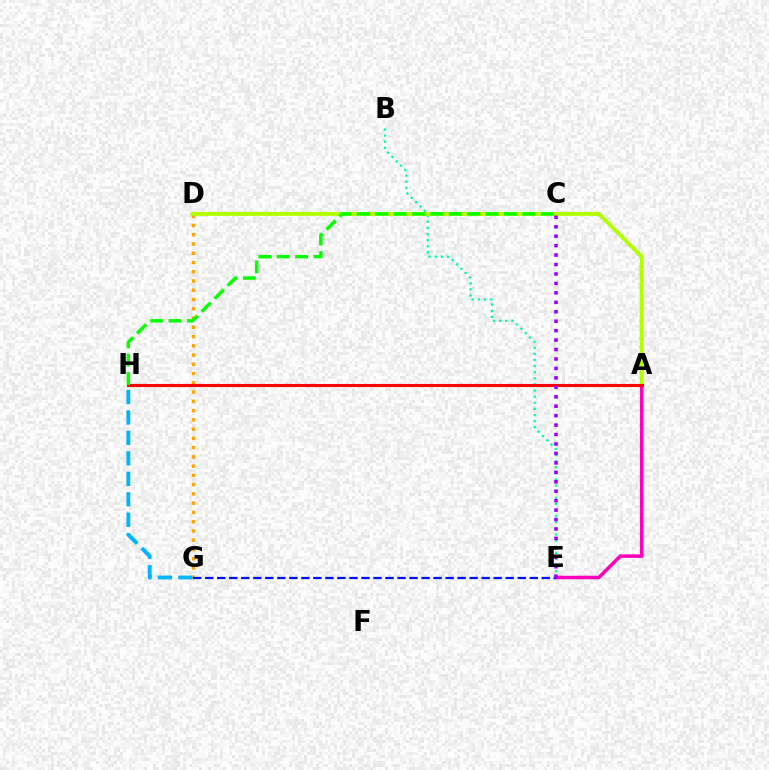{('D', 'G'): [{'color': '#ffa500', 'line_style': 'dotted', 'thickness': 2.51}], ('A', 'E'): [{'color': '#ff00bd', 'line_style': 'solid', 'thickness': 2.54}], ('G', 'H'): [{'color': '#00b5ff', 'line_style': 'dashed', 'thickness': 2.78}], ('E', 'G'): [{'color': '#0010ff', 'line_style': 'dashed', 'thickness': 1.63}], ('B', 'E'): [{'color': '#00ff9d', 'line_style': 'dotted', 'thickness': 1.66}], ('A', 'D'): [{'color': '#b3ff00', 'line_style': 'solid', 'thickness': 2.86}], ('A', 'H'): [{'color': '#ff0000', 'line_style': 'solid', 'thickness': 2.23}], ('C', 'E'): [{'color': '#9b00ff', 'line_style': 'dotted', 'thickness': 2.57}], ('C', 'H'): [{'color': '#08ff00', 'line_style': 'dashed', 'thickness': 2.5}]}